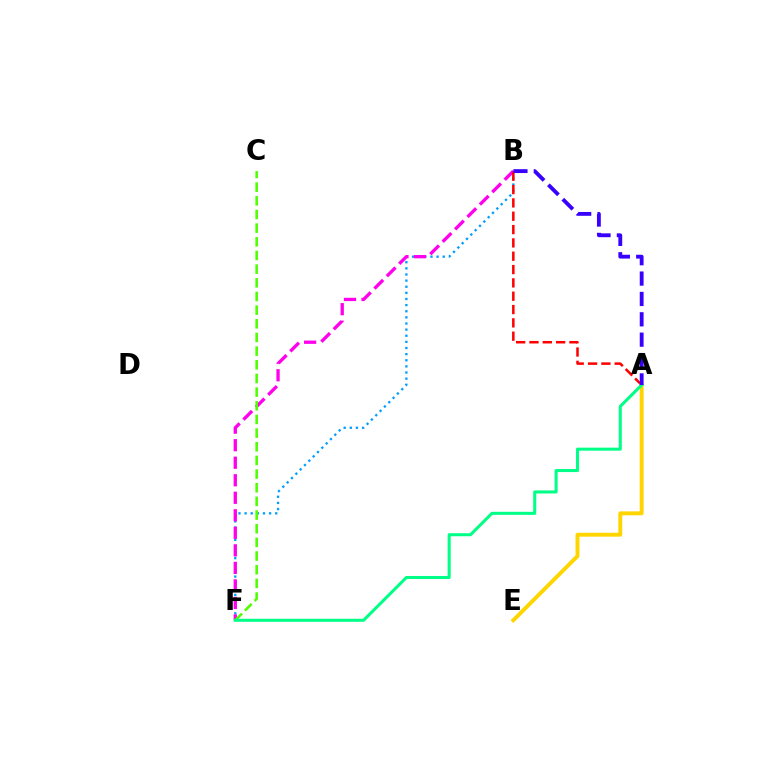{('B', 'F'): [{'color': '#009eff', 'line_style': 'dotted', 'thickness': 1.66}, {'color': '#ff00ed', 'line_style': 'dashed', 'thickness': 2.38}], ('C', 'F'): [{'color': '#4fff00', 'line_style': 'dashed', 'thickness': 1.86}], ('A', 'B'): [{'color': '#ff0000', 'line_style': 'dashed', 'thickness': 1.81}, {'color': '#3700ff', 'line_style': 'dashed', 'thickness': 2.77}], ('A', 'E'): [{'color': '#ffd500', 'line_style': 'solid', 'thickness': 2.81}], ('A', 'F'): [{'color': '#00ff86', 'line_style': 'solid', 'thickness': 2.19}]}